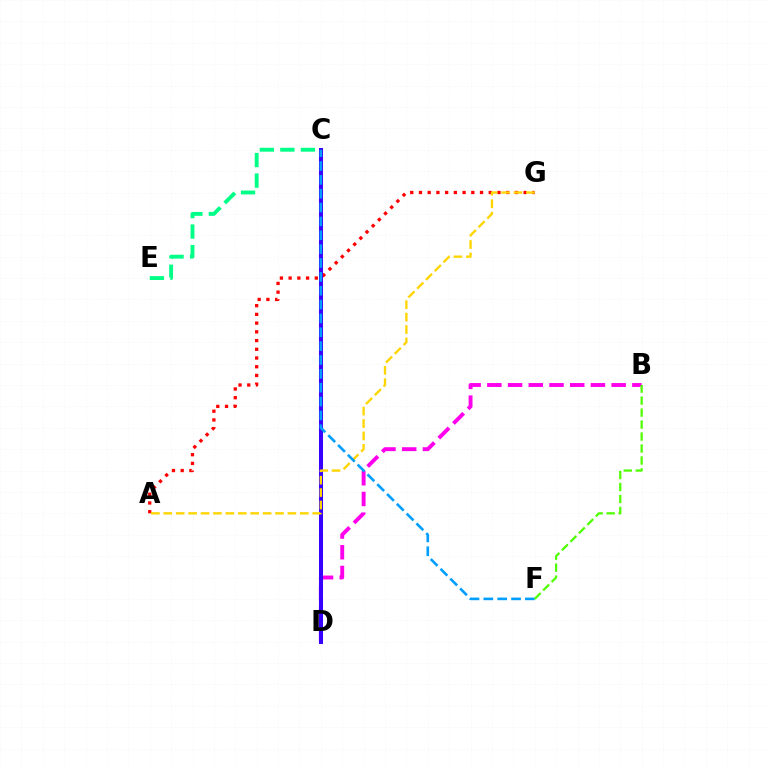{('B', 'D'): [{'color': '#ff00ed', 'line_style': 'dashed', 'thickness': 2.81}], ('A', 'G'): [{'color': '#ff0000', 'line_style': 'dotted', 'thickness': 2.37}, {'color': '#ffd500', 'line_style': 'dashed', 'thickness': 1.69}], ('C', 'D'): [{'color': '#3700ff', 'line_style': 'solid', 'thickness': 2.91}], ('C', 'F'): [{'color': '#009eff', 'line_style': 'dashed', 'thickness': 1.88}], ('B', 'F'): [{'color': '#4fff00', 'line_style': 'dashed', 'thickness': 1.63}], ('C', 'E'): [{'color': '#00ff86', 'line_style': 'dashed', 'thickness': 2.79}]}